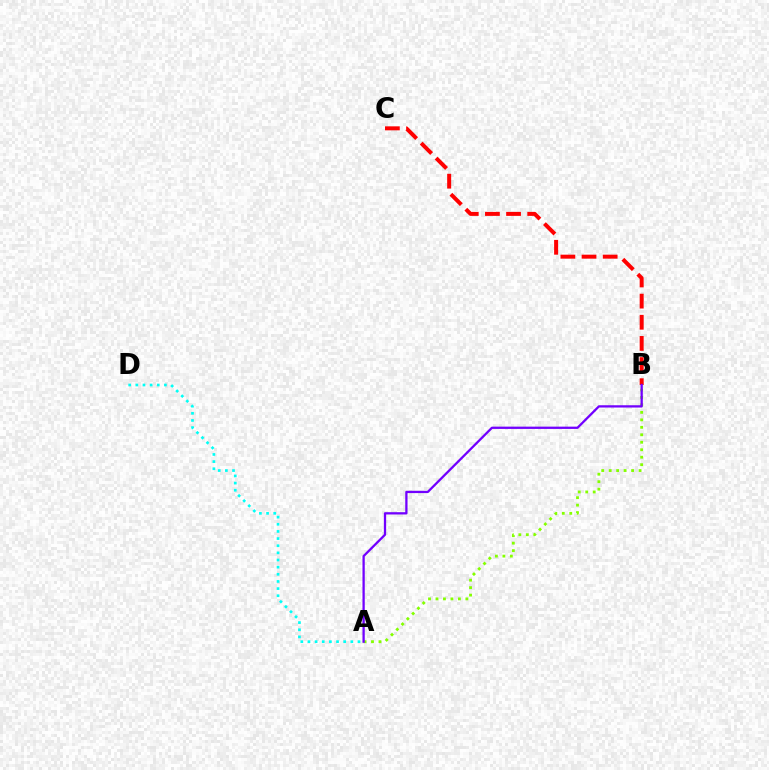{('A', 'B'): [{'color': '#84ff00', 'line_style': 'dotted', 'thickness': 2.03}, {'color': '#7200ff', 'line_style': 'solid', 'thickness': 1.64}], ('A', 'D'): [{'color': '#00fff6', 'line_style': 'dotted', 'thickness': 1.94}], ('B', 'C'): [{'color': '#ff0000', 'line_style': 'dashed', 'thickness': 2.87}]}